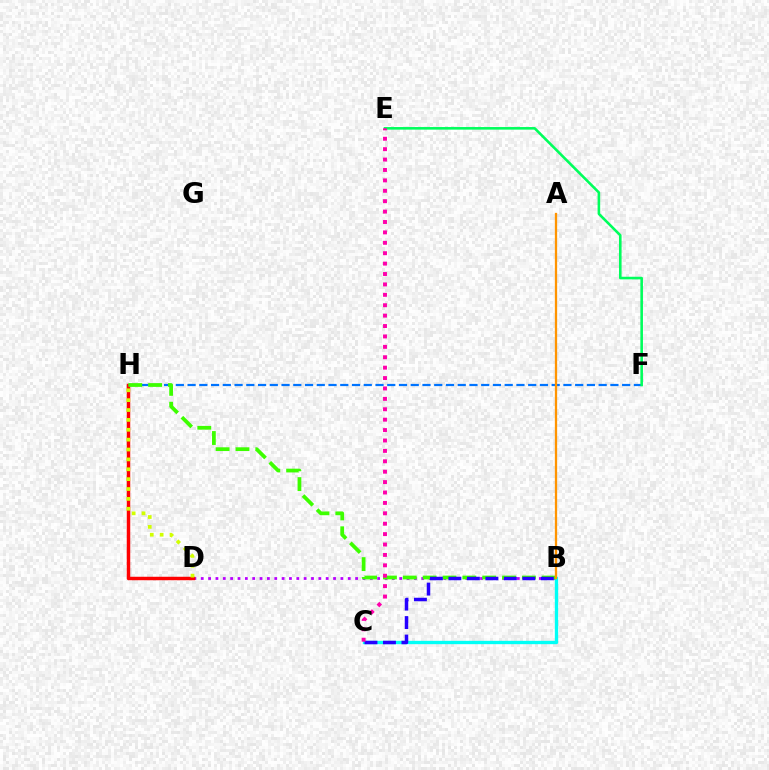{('B', 'D'): [{'color': '#b900ff', 'line_style': 'dotted', 'thickness': 2.0}], ('D', 'H'): [{'color': '#ff0000', 'line_style': 'solid', 'thickness': 2.5}, {'color': '#d1ff00', 'line_style': 'dotted', 'thickness': 2.68}], ('F', 'H'): [{'color': '#0074ff', 'line_style': 'dashed', 'thickness': 1.6}], ('B', 'C'): [{'color': '#00fff6', 'line_style': 'solid', 'thickness': 2.4}, {'color': '#2500ff', 'line_style': 'dashed', 'thickness': 2.51}], ('B', 'H'): [{'color': '#3dff00', 'line_style': 'dashed', 'thickness': 2.7}], ('E', 'F'): [{'color': '#00ff5c', 'line_style': 'solid', 'thickness': 1.87}], ('C', 'E'): [{'color': '#ff00ac', 'line_style': 'dotted', 'thickness': 2.83}], ('A', 'B'): [{'color': '#ff9400', 'line_style': 'solid', 'thickness': 1.65}]}